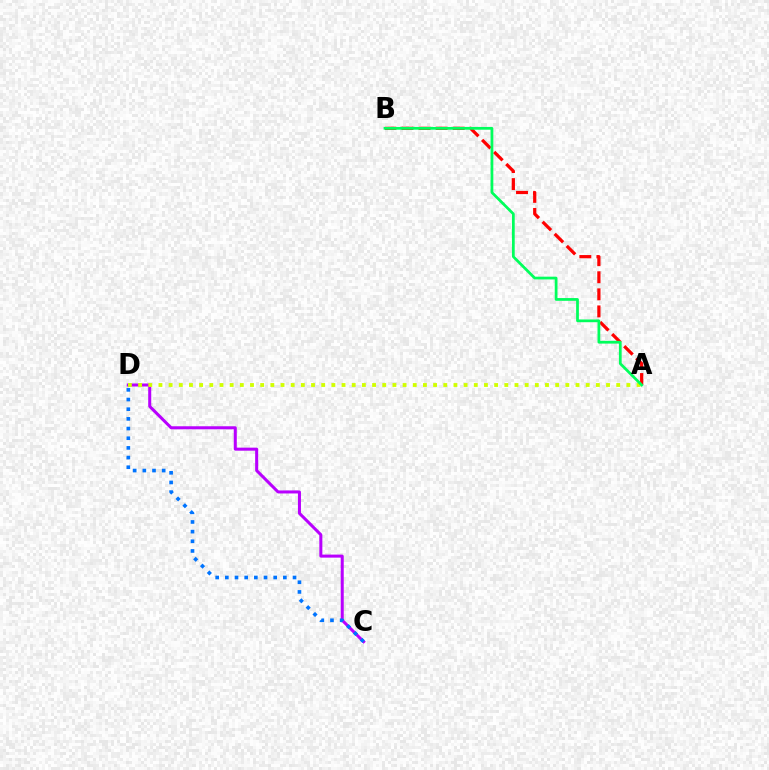{('C', 'D'): [{'color': '#b900ff', 'line_style': 'solid', 'thickness': 2.18}, {'color': '#0074ff', 'line_style': 'dotted', 'thickness': 2.63}], ('A', 'B'): [{'color': '#ff0000', 'line_style': 'dashed', 'thickness': 2.32}, {'color': '#00ff5c', 'line_style': 'solid', 'thickness': 1.98}], ('A', 'D'): [{'color': '#d1ff00', 'line_style': 'dotted', 'thickness': 2.76}]}